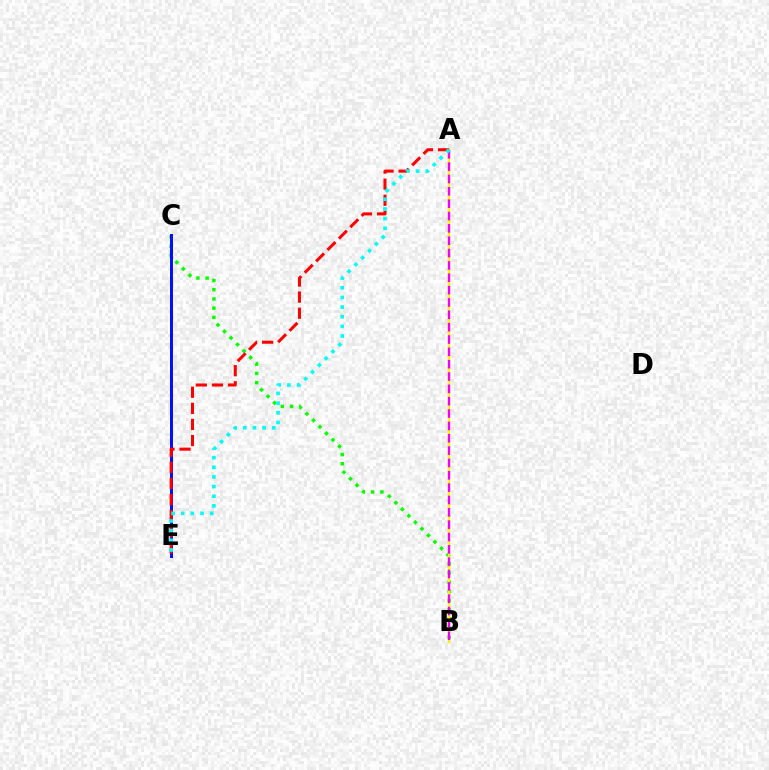{('B', 'C'): [{'color': '#08ff00', 'line_style': 'dotted', 'thickness': 2.5}], ('A', 'B'): [{'color': '#fcf500', 'line_style': 'solid', 'thickness': 1.73}, {'color': '#ee00ff', 'line_style': 'dashed', 'thickness': 1.68}], ('C', 'E'): [{'color': '#0010ff', 'line_style': 'solid', 'thickness': 2.15}], ('A', 'E'): [{'color': '#ff0000', 'line_style': 'dashed', 'thickness': 2.19}, {'color': '#00fff6', 'line_style': 'dotted', 'thickness': 2.62}]}